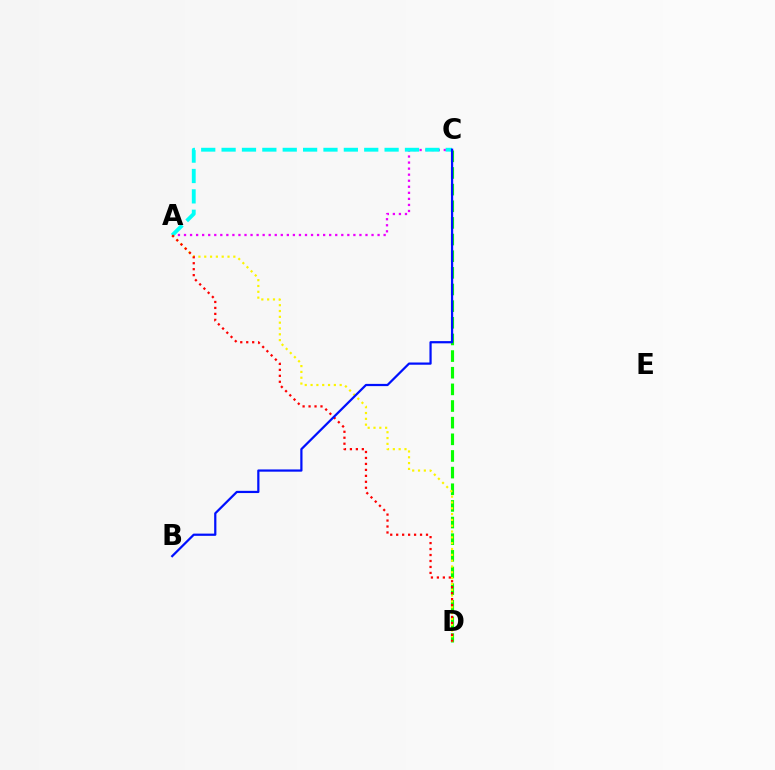{('A', 'C'): [{'color': '#ee00ff', 'line_style': 'dotted', 'thickness': 1.64}, {'color': '#00fff6', 'line_style': 'dashed', 'thickness': 2.77}], ('C', 'D'): [{'color': '#08ff00', 'line_style': 'dashed', 'thickness': 2.26}], ('A', 'D'): [{'color': '#fcf500', 'line_style': 'dotted', 'thickness': 1.58}, {'color': '#ff0000', 'line_style': 'dotted', 'thickness': 1.62}], ('B', 'C'): [{'color': '#0010ff', 'line_style': 'solid', 'thickness': 1.6}]}